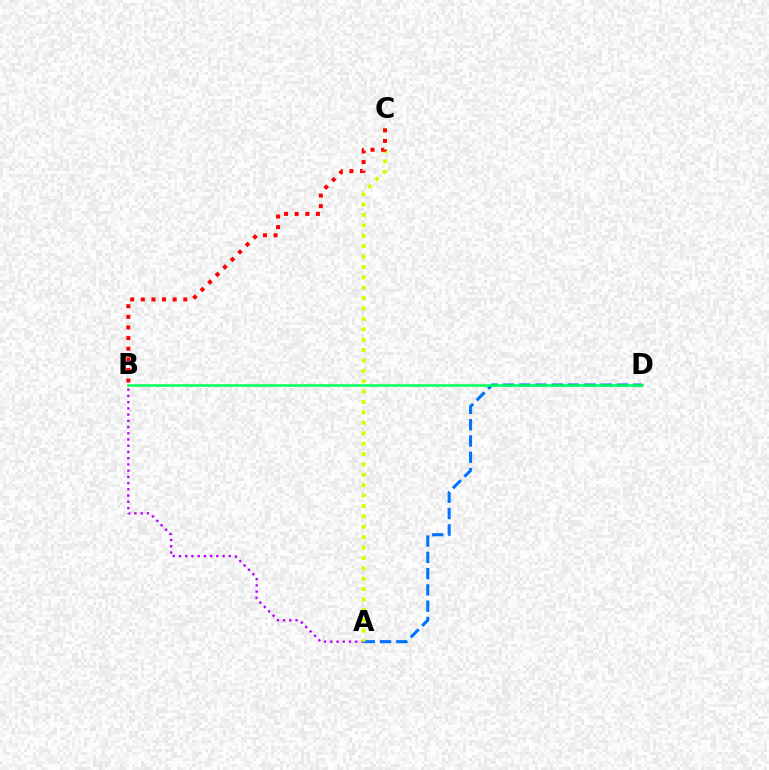{('A', 'B'): [{'color': '#b900ff', 'line_style': 'dotted', 'thickness': 1.69}], ('A', 'D'): [{'color': '#0074ff', 'line_style': 'dashed', 'thickness': 2.21}], ('B', 'D'): [{'color': '#00ff5c', 'line_style': 'solid', 'thickness': 1.85}], ('A', 'C'): [{'color': '#d1ff00', 'line_style': 'dotted', 'thickness': 2.82}], ('B', 'C'): [{'color': '#ff0000', 'line_style': 'dotted', 'thickness': 2.89}]}